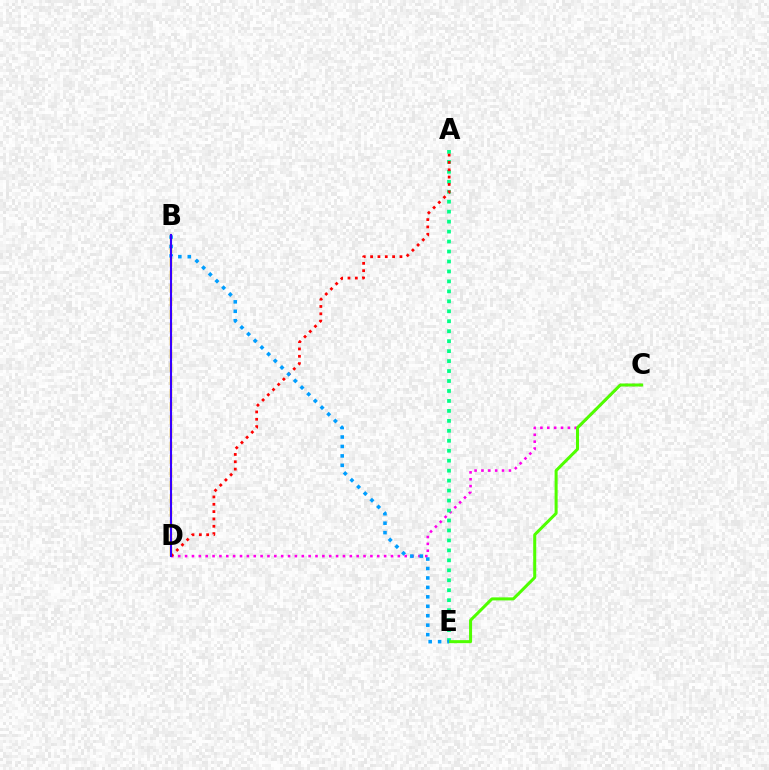{('C', 'D'): [{'color': '#ff00ed', 'line_style': 'dotted', 'thickness': 1.86}], ('A', 'E'): [{'color': '#00ff86', 'line_style': 'dotted', 'thickness': 2.71}], ('C', 'E'): [{'color': '#4fff00', 'line_style': 'solid', 'thickness': 2.18}], ('B', 'D'): [{'color': '#ffd500', 'line_style': 'dashed', 'thickness': 1.79}, {'color': '#3700ff', 'line_style': 'solid', 'thickness': 1.51}], ('A', 'D'): [{'color': '#ff0000', 'line_style': 'dotted', 'thickness': 1.99}], ('B', 'E'): [{'color': '#009eff', 'line_style': 'dotted', 'thickness': 2.57}]}